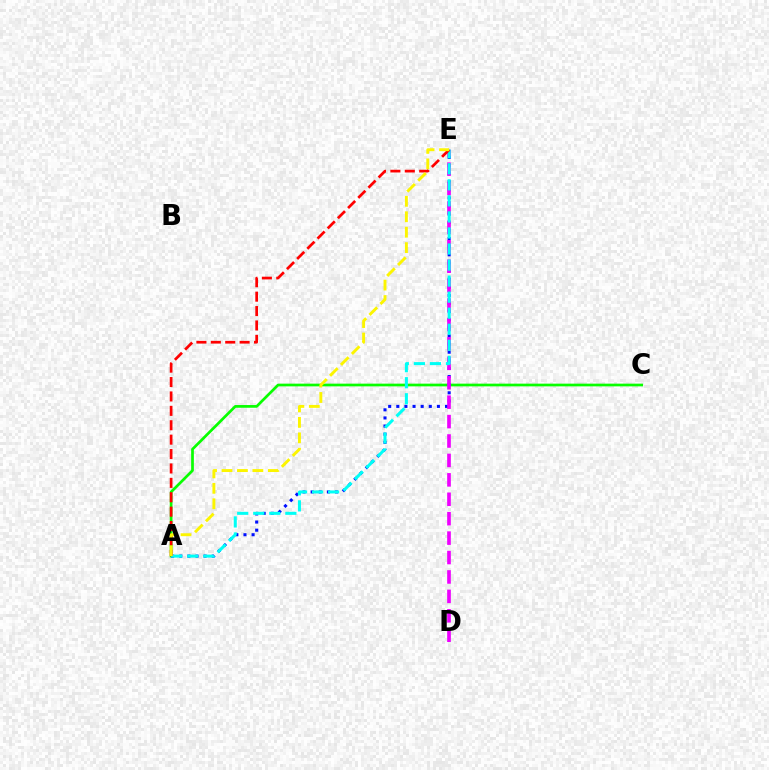{('A', 'C'): [{'color': '#08ff00', 'line_style': 'solid', 'thickness': 1.95}], ('A', 'E'): [{'color': '#0010ff', 'line_style': 'dotted', 'thickness': 2.21}, {'color': '#00fff6', 'line_style': 'dashed', 'thickness': 2.18}, {'color': '#ff0000', 'line_style': 'dashed', 'thickness': 1.96}, {'color': '#fcf500', 'line_style': 'dashed', 'thickness': 2.1}], ('D', 'E'): [{'color': '#ee00ff', 'line_style': 'dashed', 'thickness': 2.64}]}